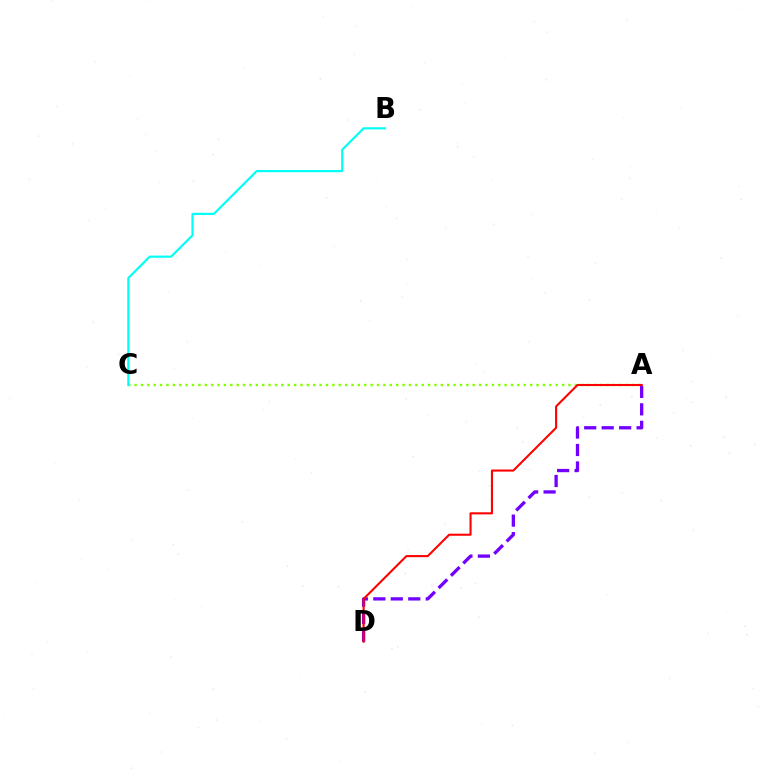{('A', 'C'): [{'color': '#84ff00', 'line_style': 'dotted', 'thickness': 1.73}], ('B', 'C'): [{'color': '#00fff6', 'line_style': 'solid', 'thickness': 1.56}], ('A', 'D'): [{'color': '#7200ff', 'line_style': 'dashed', 'thickness': 2.37}, {'color': '#ff0000', 'line_style': 'solid', 'thickness': 1.5}]}